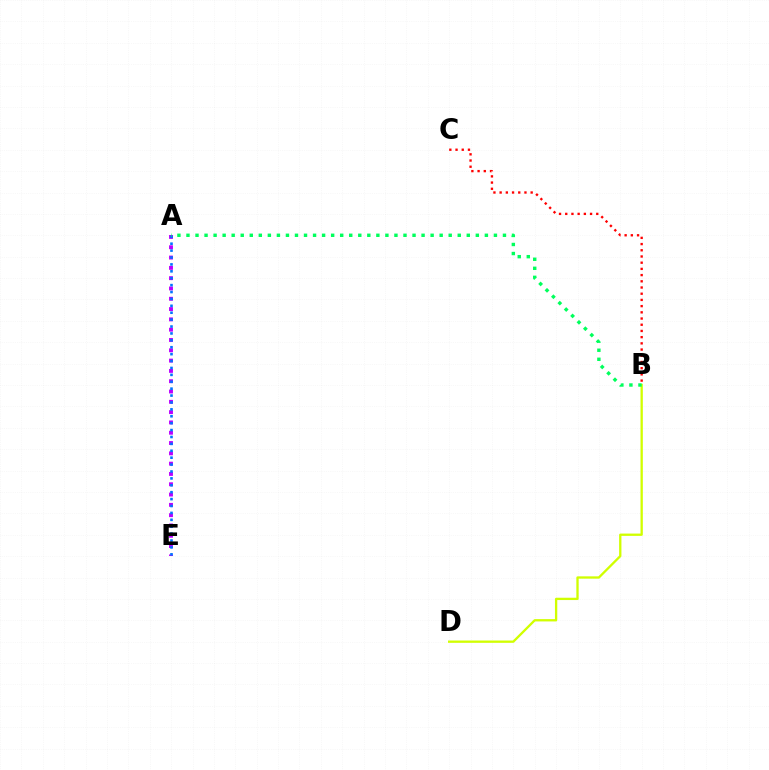{('A', 'E'): [{'color': '#b900ff', 'line_style': 'dotted', 'thickness': 2.8}, {'color': '#0074ff', 'line_style': 'dotted', 'thickness': 1.88}], ('B', 'C'): [{'color': '#ff0000', 'line_style': 'dotted', 'thickness': 1.69}], ('B', 'D'): [{'color': '#d1ff00', 'line_style': 'solid', 'thickness': 1.66}], ('A', 'B'): [{'color': '#00ff5c', 'line_style': 'dotted', 'thickness': 2.46}]}